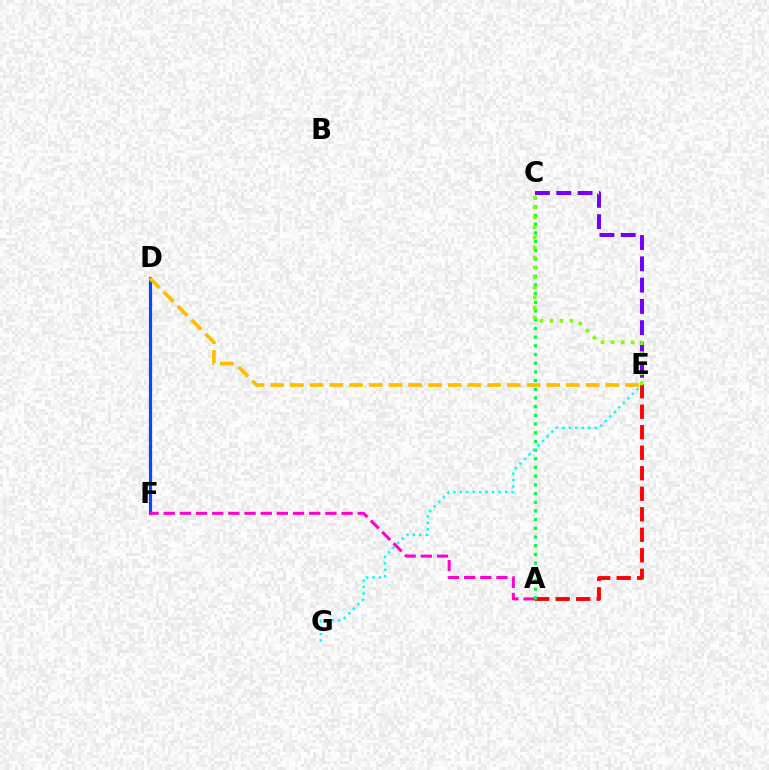{('A', 'E'): [{'color': '#ff0000', 'line_style': 'dashed', 'thickness': 2.79}], ('D', 'F'): [{'color': '#004bff', 'line_style': 'solid', 'thickness': 2.3}], ('A', 'F'): [{'color': '#ff00cf', 'line_style': 'dashed', 'thickness': 2.2}], ('D', 'E'): [{'color': '#ffbd00', 'line_style': 'dashed', 'thickness': 2.68}], ('A', 'C'): [{'color': '#00ff39', 'line_style': 'dotted', 'thickness': 2.36}], ('C', 'E'): [{'color': '#7200ff', 'line_style': 'dashed', 'thickness': 2.89}, {'color': '#84ff00', 'line_style': 'dotted', 'thickness': 2.72}], ('E', 'G'): [{'color': '#00fff6', 'line_style': 'dotted', 'thickness': 1.75}]}